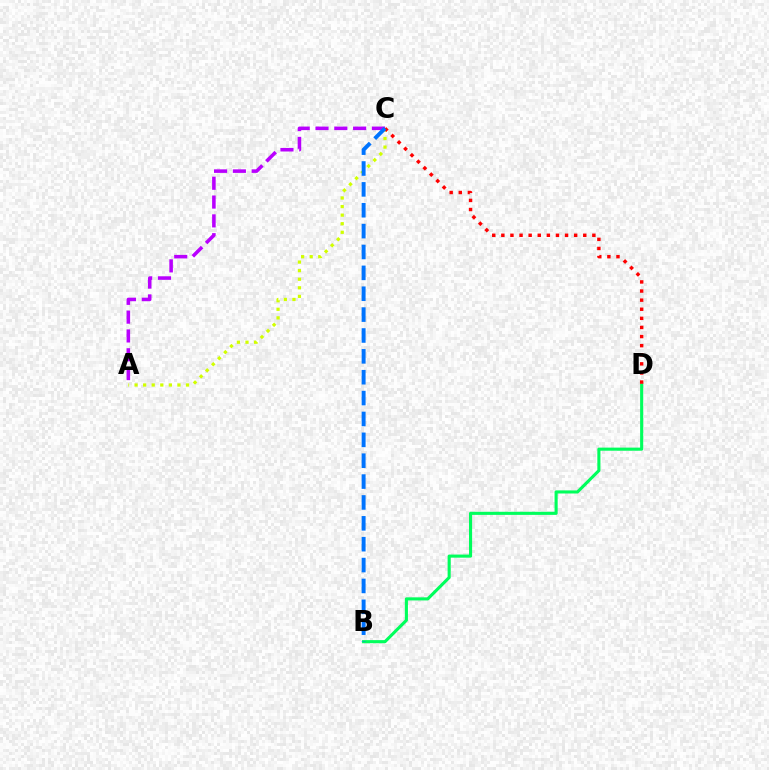{('A', 'C'): [{'color': '#d1ff00', 'line_style': 'dotted', 'thickness': 2.33}, {'color': '#b900ff', 'line_style': 'dashed', 'thickness': 2.56}], ('B', 'D'): [{'color': '#00ff5c', 'line_style': 'solid', 'thickness': 2.23}], ('C', 'D'): [{'color': '#ff0000', 'line_style': 'dotted', 'thickness': 2.47}], ('B', 'C'): [{'color': '#0074ff', 'line_style': 'dashed', 'thickness': 2.84}]}